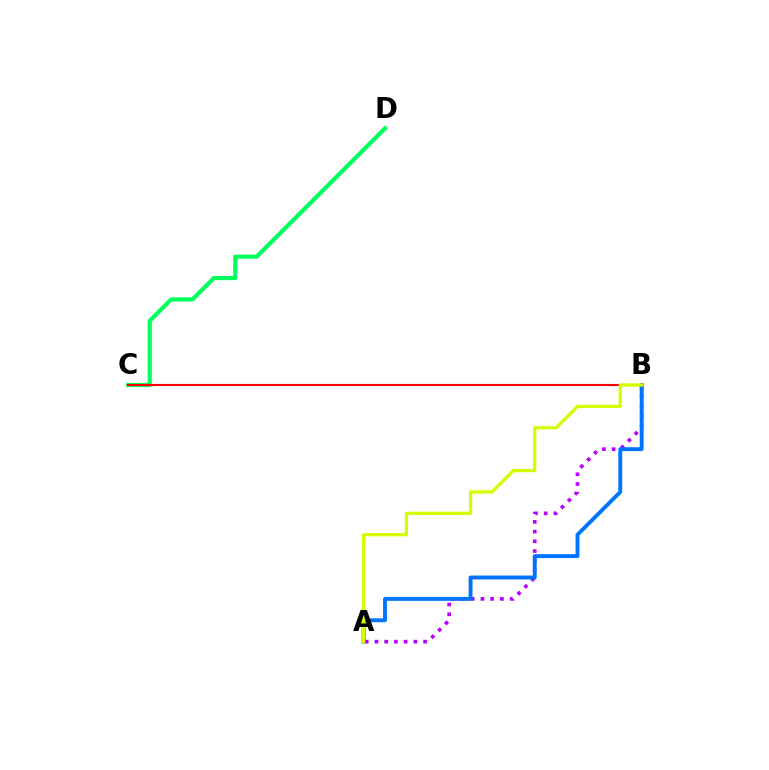{('C', 'D'): [{'color': '#00ff5c', 'line_style': 'solid', 'thickness': 3.0}], ('A', 'B'): [{'color': '#b900ff', 'line_style': 'dotted', 'thickness': 2.64}, {'color': '#0074ff', 'line_style': 'solid', 'thickness': 2.81}, {'color': '#d1ff00', 'line_style': 'solid', 'thickness': 2.34}], ('B', 'C'): [{'color': '#ff0000', 'line_style': 'solid', 'thickness': 1.52}]}